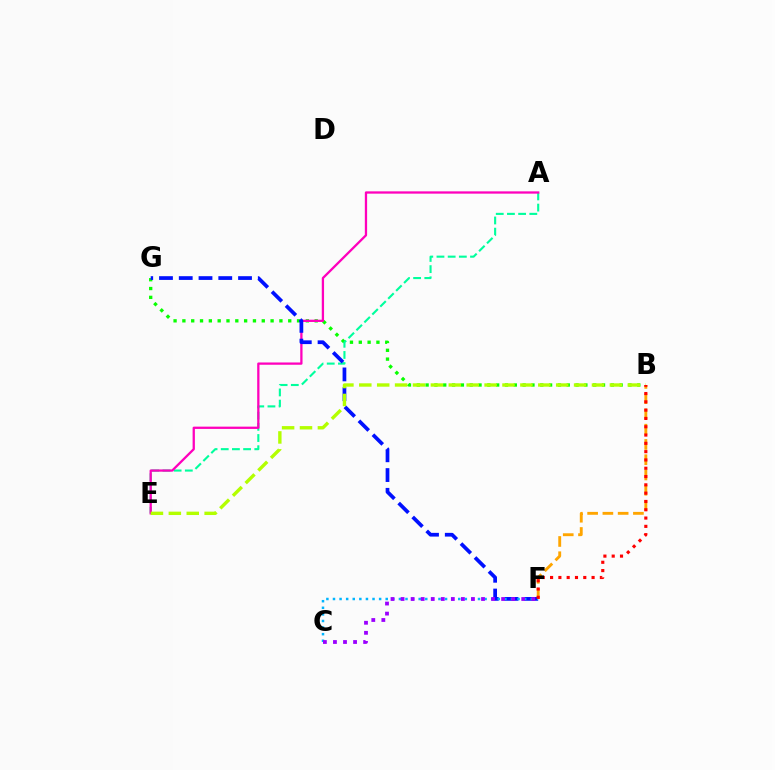{('B', 'G'): [{'color': '#08ff00', 'line_style': 'dotted', 'thickness': 2.4}], ('A', 'E'): [{'color': '#00ff9d', 'line_style': 'dashed', 'thickness': 1.52}, {'color': '#ff00bd', 'line_style': 'solid', 'thickness': 1.65}], ('B', 'F'): [{'color': '#ffa500', 'line_style': 'dashed', 'thickness': 2.07}, {'color': '#ff0000', 'line_style': 'dotted', 'thickness': 2.26}], ('F', 'G'): [{'color': '#0010ff', 'line_style': 'dashed', 'thickness': 2.68}], ('B', 'E'): [{'color': '#b3ff00', 'line_style': 'dashed', 'thickness': 2.43}], ('C', 'F'): [{'color': '#00b5ff', 'line_style': 'dotted', 'thickness': 1.79}, {'color': '#9b00ff', 'line_style': 'dotted', 'thickness': 2.73}]}